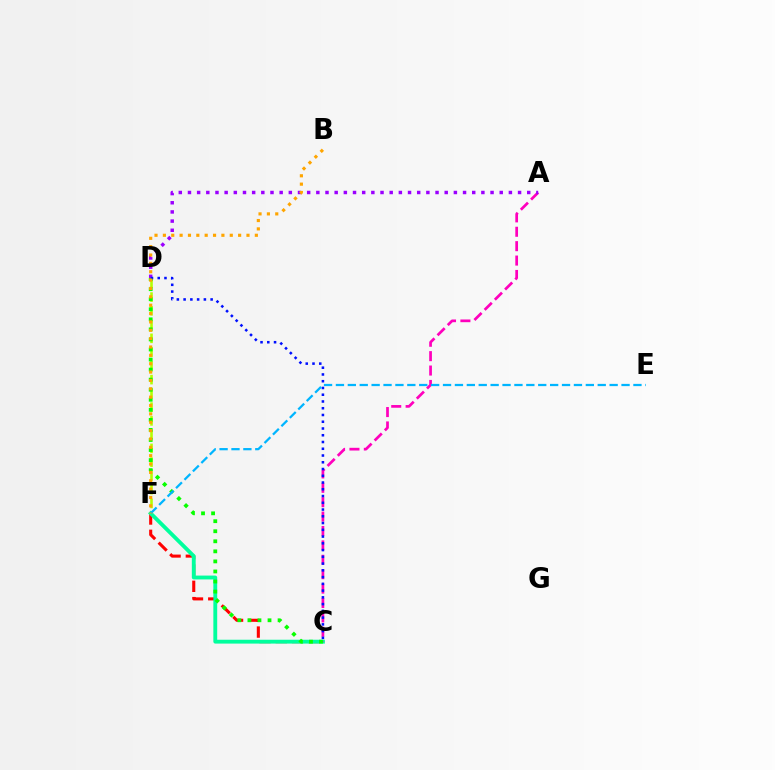{('C', 'F'): [{'color': '#ff0000', 'line_style': 'dashed', 'thickness': 2.21}, {'color': '#00ff9d', 'line_style': 'solid', 'thickness': 2.77}], ('D', 'F'): [{'color': '#b3ff00', 'line_style': 'dashed', 'thickness': 1.87}], ('A', 'C'): [{'color': '#ff00bd', 'line_style': 'dashed', 'thickness': 1.96}], ('A', 'D'): [{'color': '#9b00ff', 'line_style': 'dotted', 'thickness': 2.49}], ('C', 'D'): [{'color': '#08ff00', 'line_style': 'dotted', 'thickness': 2.73}, {'color': '#0010ff', 'line_style': 'dotted', 'thickness': 1.84}], ('E', 'F'): [{'color': '#00b5ff', 'line_style': 'dashed', 'thickness': 1.62}], ('B', 'F'): [{'color': '#ffa500', 'line_style': 'dotted', 'thickness': 2.27}]}